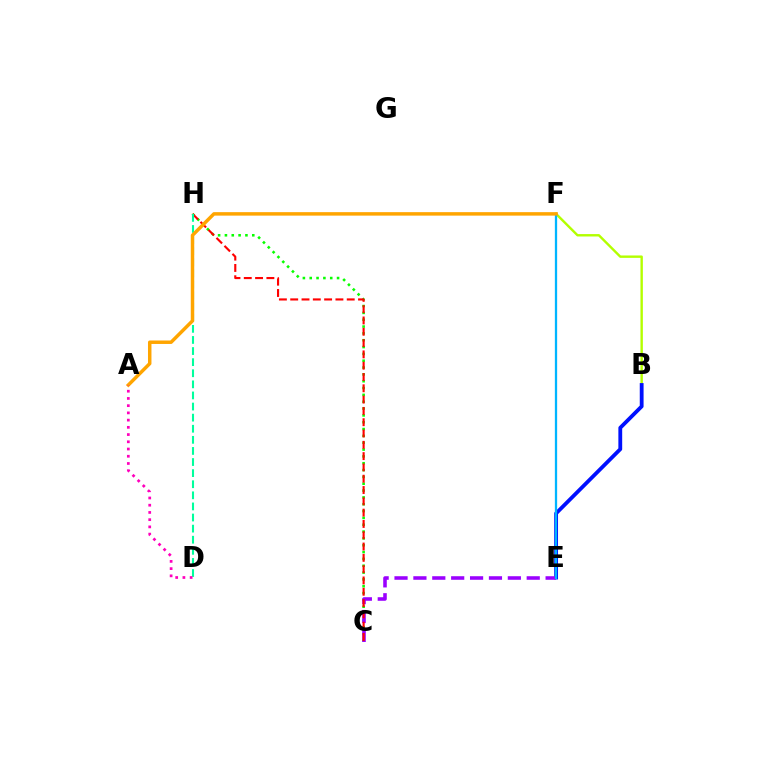{('B', 'F'): [{'color': '#b3ff00', 'line_style': 'solid', 'thickness': 1.73}], ('C', 'H'): [{'color': '#08ff00', 'line_style': 'dotted', 'thickness': 1.86}, {'color': '#ff0000', 'line_style': 'dashed', 'thickness': 1.54}], ('B', 'E'): [{'color': '#0010ff', 'line_style': 'solid', 'thickness': 2.75}], ('C', 'E'): [{'color': '#9b00ff', 'line_style': 'dashed', 'thickness': 2.57}], ('E', 'F'): [{'color': '#00b5ff', 'line_style': 'solid', 'thickness': 1.65}], ('D', 'H'): [{'color': '#00ff9d', 'line_style': 'dashed', 'thickness': 1.51}], ('A', 'F'): [{'color': '#ffa500', 'line_style': 'solid', 'thickness': 2.5}], ('A', 'D'): [{'color': '#ff00bd', 'line_style': 'dotted', 'thickness': 1.96}]}